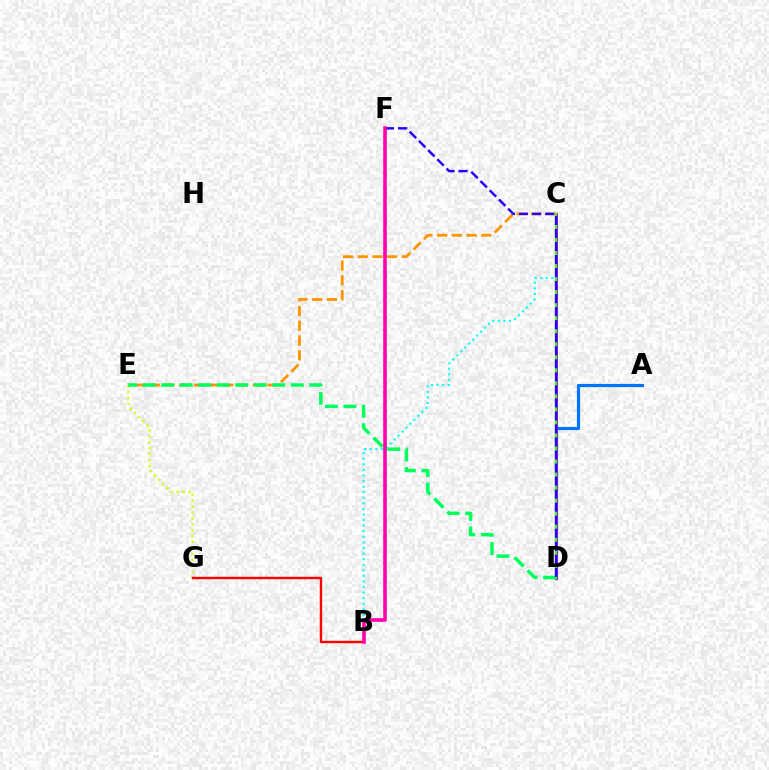{('B', 'C'): [{'color': '#00fff6', 'line_style': 'dotted', 'thickness': 1.52}], ('A', 'D'): [{'color': '#0074ff', 'line_style': 'solid', 'thickness': 2.28}], ('C', 'D'): [{'color': '#b900ff', 'line_style': 'solid', 'thickness': 2.14}, {'color': '#3dff00', 'line_style': 'solid', 'thickness': 1.66}], ('E', 'G'): [{'color': '#d1ff00', 'line_style': 'dotted', 'thickness': 1.61}], ('C', 'E'): [{'color': '#ff9400', 'line_style': 'dashed', 'thickness': 2.0}], ('B', 'G'): [{'color': '#ff0000', 'line_style': 'solid', 'thickness': 1.74}], ('D', 'E'): [{'color': '#00ff5c', 'line_style': 'dashed', 'thickness': 2.52}], ('D', 'F'): [{'color': '#2500ff', 'line_style': 'dashed', 'thickness': 1.77}], ('B', 'F'): [{'color': '#ff00ac', 'line_style': 'solid', 'thickness': 2.58}]}